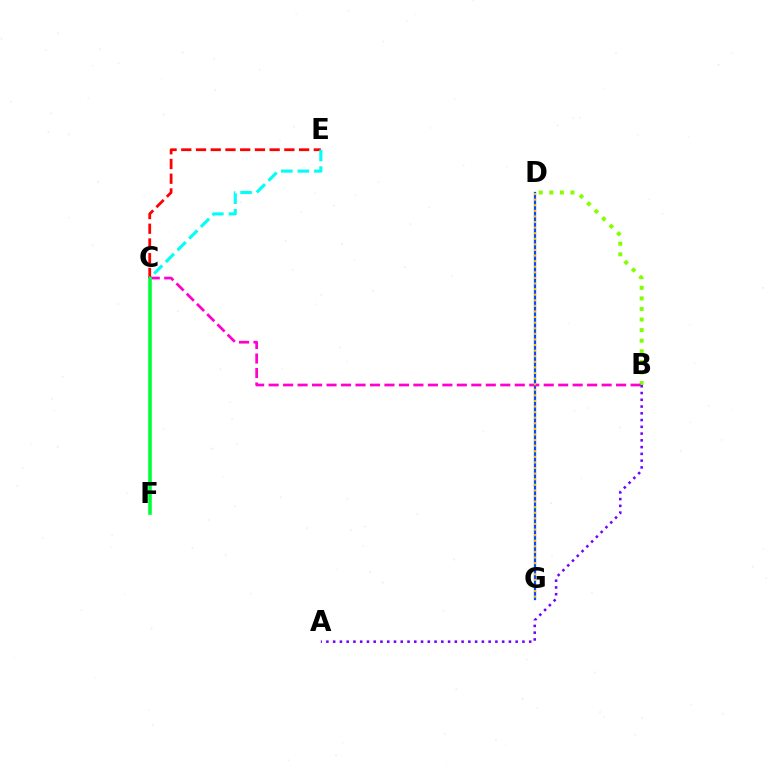{('B', 'D'): [{'color': '#84ff00', 'line_style': 'dotted', 'thickness': 2.87}], ('D', 'G'): [{'color': '#004bff', 'line_style': 'solid', 'thickness': 1.62}, {'color': '#ffbd00', 'line_style': 'dotted', 'thickness': 1.52}], ('B', 'C'): [{'color': '#ff00cf', 'line_style': 'dashed', 'thickness': 1.97}], ('C', 'F'): [{'color': '#00ff39', 'line_style': 'solid', 'thickness': 2.59}], ('A', 'B'): [{'color': '#7200ff', 'line_style': 'dotted', 'thickness': 1.84}], ('C', 'E'): [{'color': '#ff0000', 'line_style': 'dashed', 'thickness': 2.0}, {'color': '#00fff6', 'line_style': 'dashed', 'thickness': 2.25}]}